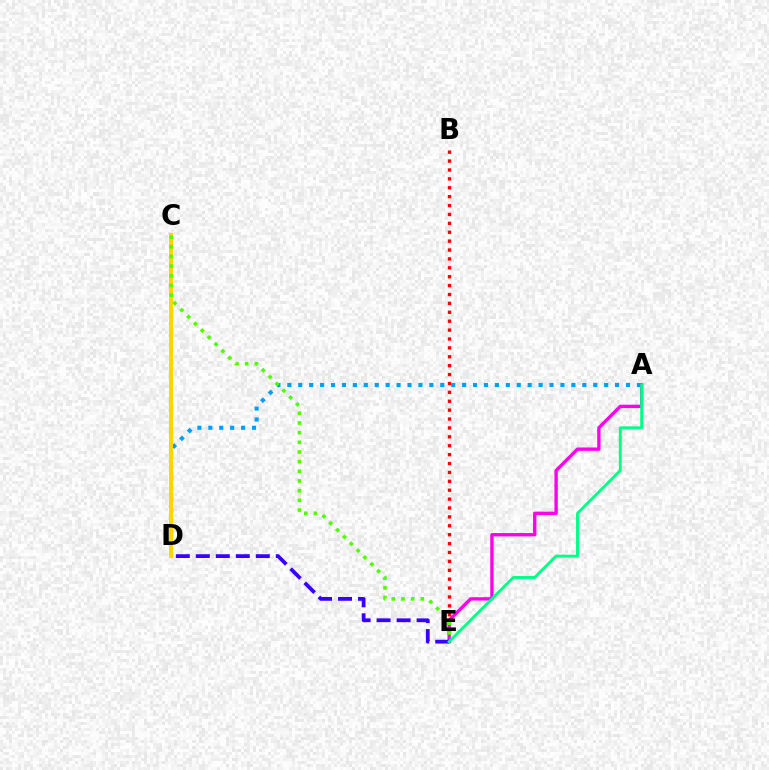{('A', 'D'): [{'color': '#009eff', 'line_style': 'dotted', 'thickness': 2.97}], ('C', 'D'): [{'color': '#ffd500', 'line_style': 'solid', 'thickness': 2.91}], ('A', 'E'): [{'color': '#ff00ed', 'line_style': 'solid', 'thickness': 2.43}, {'color': '#00ff86', 'line_style': 'solid', 'thickness': 2.09}], ('B', 'E'): [{'color': '#ff0000', 'line_style': 'dotted', 'thickness': 2.42}], ('C', 'E'): [{'color': '#4fff00', 'line_style': 'dotted', 'thickness': 2.63}], ('D', 'E'): [{'color': '#3700ff', 'line_style': 'dashed', 'thickness': 2.72}]}